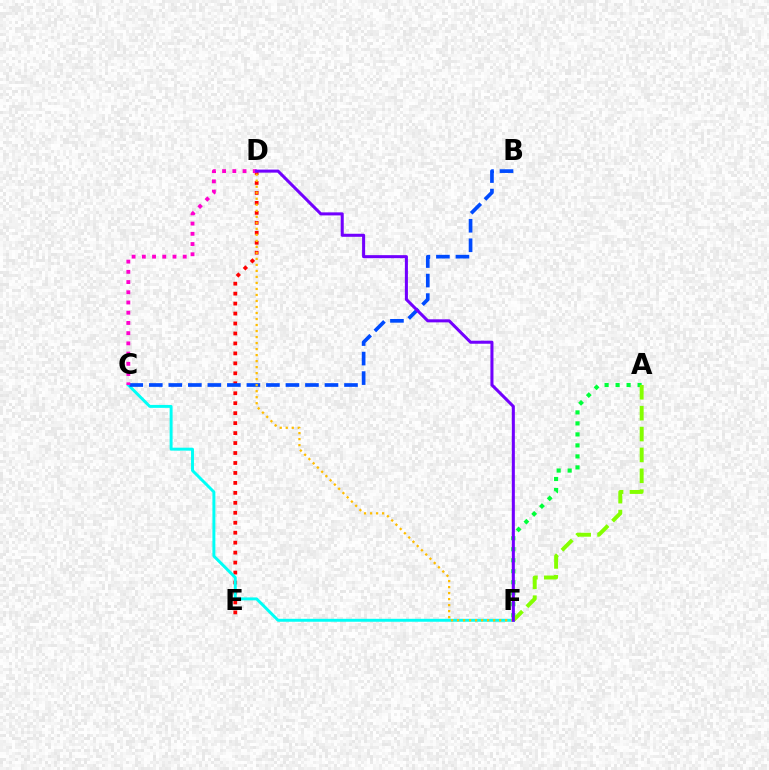{('D', 'E'): [{'color': '#ff0000', 'line_style': 'dotted', 'thickness': 2.71}], ('C', 'F'): [{'color': '#00fff6', 'line_style': 'solid', 'thickness': 2.12}], ('B', 'C'): [{'color': '#004bff', 'line_style': 'dashed', 'thickness': 2.65}], ('C', 'D'): [{'color': '#ff00cf', 'line_style': 'dotted', 'thickness': 2.78}], ('A', 'F'): [{'color': '#00ff39', 'line_style': 'dotted', 'thickness': 2.99}, {'color': '#84ff00', 'line_style': 'dashed', 'thickness': 2.84}], ('D', 'F'): [{'color': '#ffbd00', 'line_style': 'dotted', 'thickness': 1.63}, {'color': '#7200ff', 'line_style': 'solid', 'thickness': 2.19}]}